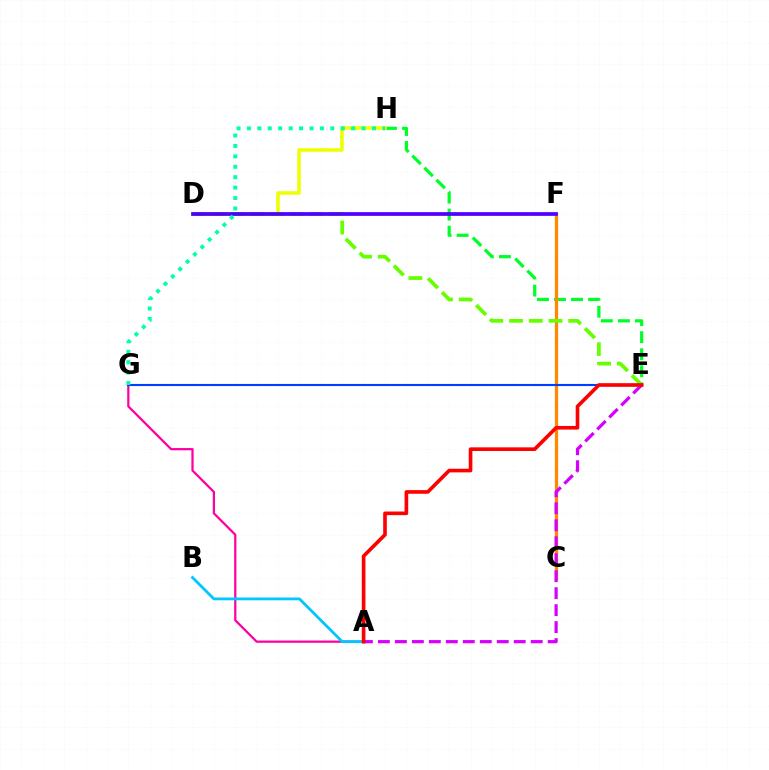{('A', 'G'): [{'color': '#ff00a0', 'line_style': 'solid', 'thickness': 1.62}], ('E', 'H'): [{'color': '#00ff27', 'line_style': 'dashed', 'thickness': 2.32}], ('D', 'H'): [{'color': '#eeff00', 'line_style': 'solid', 'thickness': 2.55}], ('C', 'F'): [{'color': '#ff8800', 'line_style': 'solid', 'thickness': 2.35}], ('D', 'E'): [{'color': '#66ff00', 'line_style': 'dashed', 'thickness': 2.68}], ('E', 'G'): [{'color': '#003fff', 'line_style': 'solid', 'thickness': 1.52}], ('A', 'B'): [{'color': '#00c7ff', 'line_style': 'solid', 'thickness': 2.02}], ('D', 'F'): [{'color': '#4f00ff', 'line_style': 'solid', 'thickness': 2.68}], ('G', 'H'): [{'color': '#00ffaf', 'line_style': 'dotted', 'thickness': 2.83}], ('A', 'E'): [{'color': '#d600ff', 'line_style': 'dashed', 'thickness': 2.31}, {'color': '#ff0000', 'line_style': 'solid', 'thickness': 2.62}]}